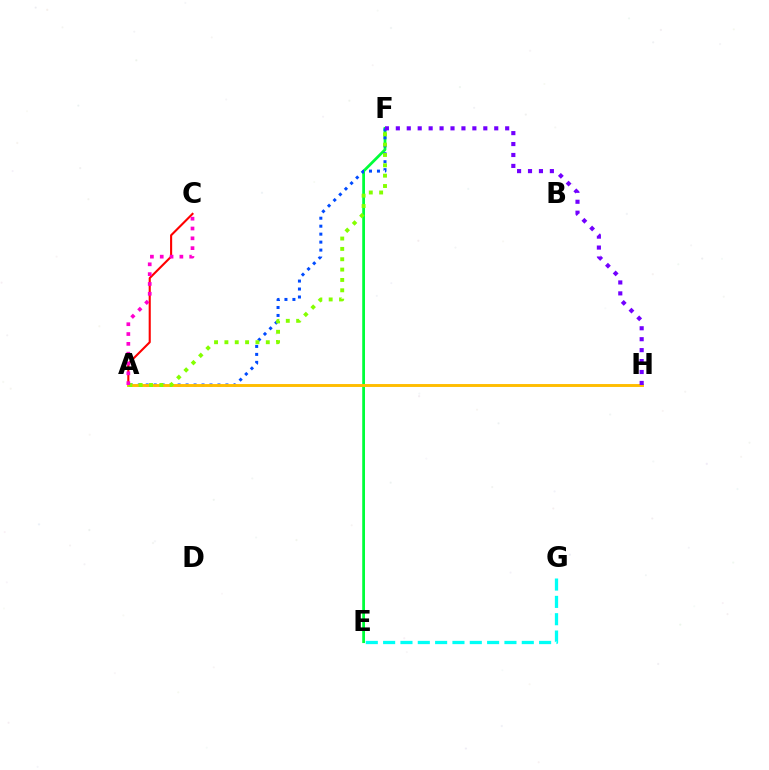{('A', 'C'): [{'color': '#ff0000', 'line_style': 'solid', 'thickness': 1.51}, {'color': '#ff00cf', 'line_style': 'dotted', 'thickness': 2.67}], ('E', 'F'): [{'color': '#00ff39', 'line_style': 'solid', 'thickness': 2.0}], ('A', 'F'): [{'color': '#004bff', 'line_style': 'dotted', 'thickness': 2.16}, {'color': '#84ff00', 'line_style': 'dotted', 'thickness': 2.81}], ('A', 'H'): [{'color': '#ffbd00', 'line_style': 'solid', 'thickness': 2.1}], ('F', 'H'): [{'color': '#7200ff', 'line_style': 'dotted', 'thickness': 2.97}], ('E', 'G'): [{'color': '#00fff6', 'line_style': 'dashed', 'thickness': 2.35}]}